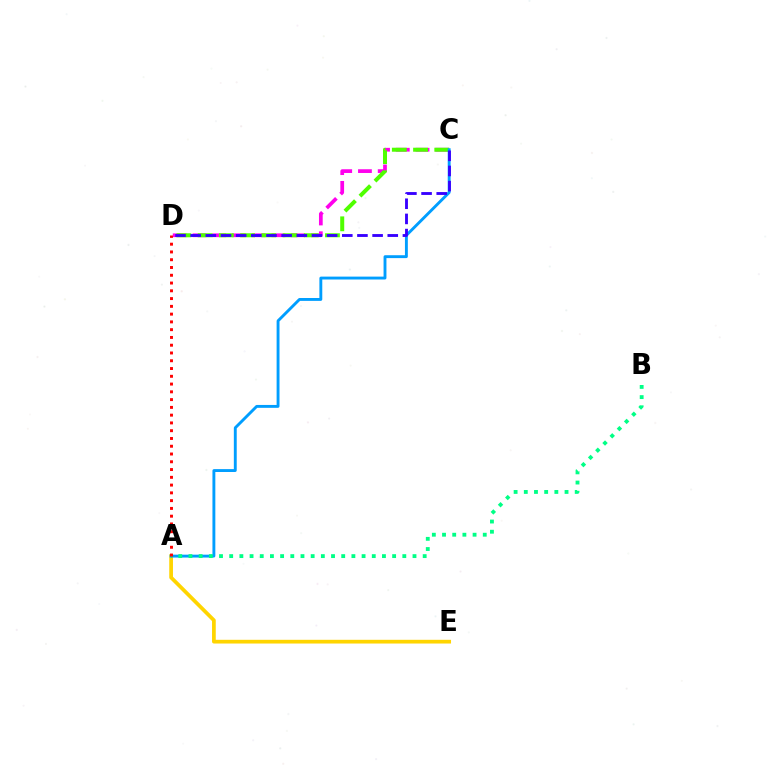{('C', 'D'): [{'color': '#ff00ed', 'line_style': 'dashed', 'thickness': 2.68}, {'color': '#4fff00', 'line_style': 'dashed', 'thickness': 2.88}, {'color': '#3700ff', 'line_style': 'dashed', 'thickness': 2.06}], ('A', 'E'): [{'color': '#ffd500', 'line_style': 'solid', 'thickness': 2.68}], ('A', 'C'): [{'color': '#009eff', 'line_style': 'solid', 'thickness': 2.08}], ('A', 'B'): [{'color': '#00ff86', 'line_style': 'dotted', 'thickness': 2.77}], ('A', 'D'): [{'color': '#ff0000', 'line_style': 'dotted', 'thickness': 2.11}]}